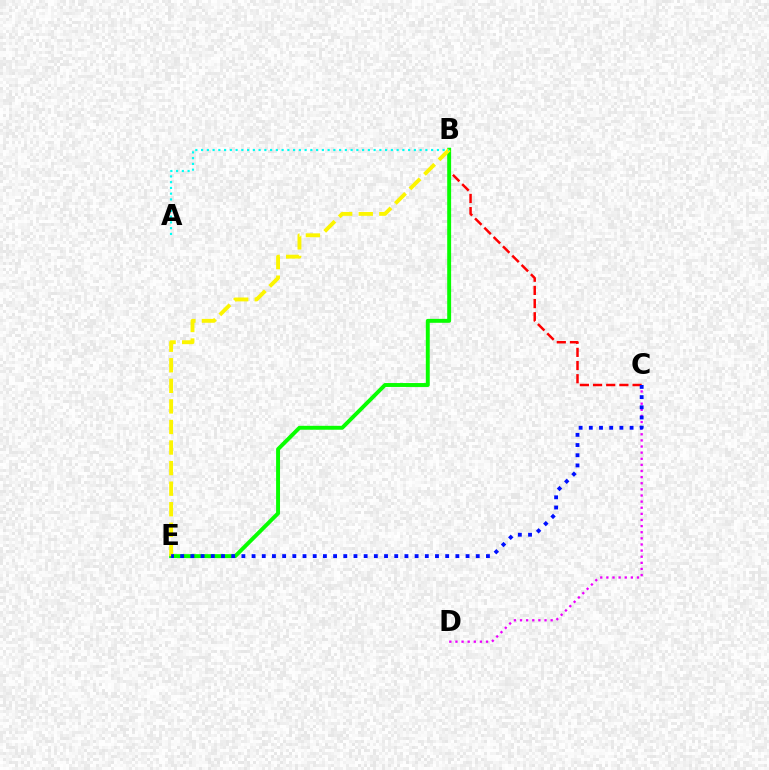{('B', 'C'): [{'color': '#ff0000', 'line_style': 'dashed', 'thickness': 1.79}], ('B', 'E'): [{'color': '#08ff00', 'line_style': 'solid', 'thickness': 2.82}, {'color': '#fcf500', 'line_style': 'dashed', 'thickness': 2.79}], ('C', 'D'): [{'color': '#ee00ff', 'line_style': 'dotted', 'thickness': 1.66}], ('C', 'E'): [{'color': '#0010ff', 'line_style': 'dotted', 'thickness': 2.77}], ('A', 'B'): [{'color': '#00fff6', 'line_style': 'dotted', 'thickness': 1.56}]}